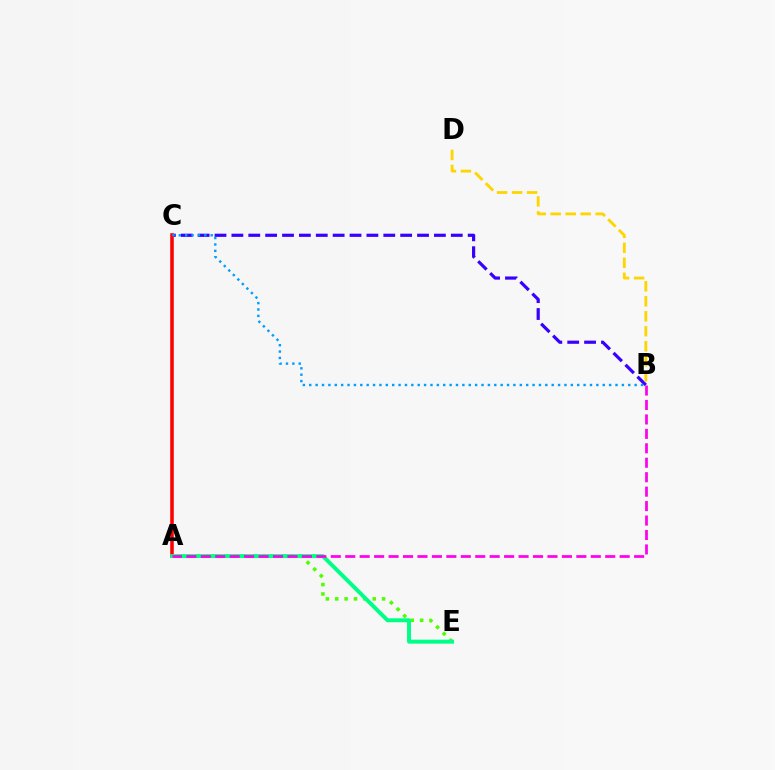{('B', 'C'): [{'color': '#3700ff', 'line_style': 'dashed', 'thickness': 2.29}, {'color': '#009eff', 'line_style': 'dotted', 'thickness': 1.73}], ('A', 'C'): [{'color': '#ff0000', 'line_style': 'solid', 'thickness': 2.55}], ('A', 'E'): [{'color': '#4fff00', 'line_style': 'dotted', 'thickness': 2.55}, {'color': '#00ff86', 'line_style': 'solid', 'thickness': 2.85}], ('B', 'D'): [{'color': '#ffd500', 'line_style': 'dashed', 'thickness': 2.04}], ('A', 'B'): [{'color': '#ff00ed', 'line_style': 'dashed', 'thickness': 1.96}]}